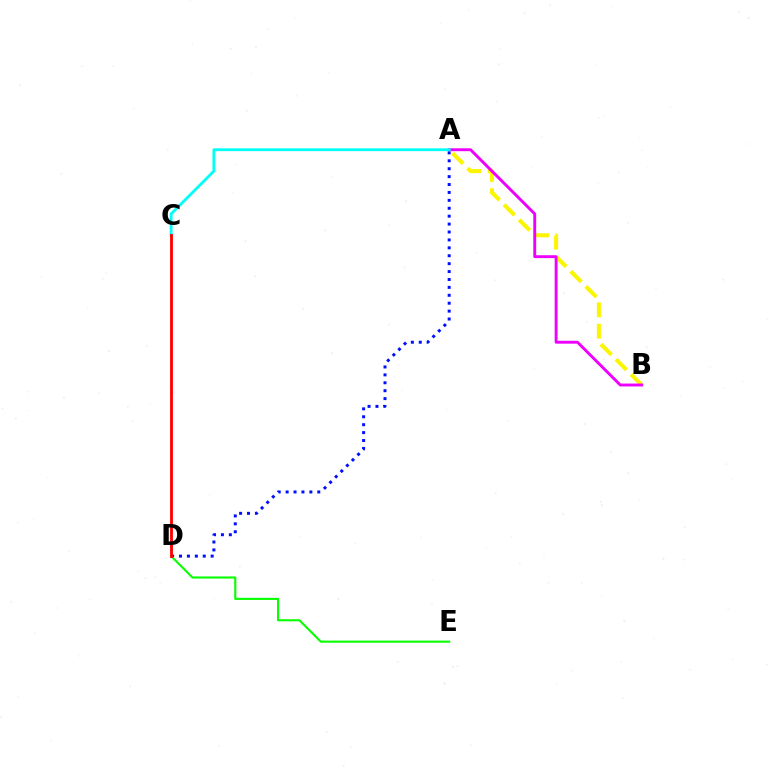{('A', 'B'): [{'color': '#fcf500', 'line_style': 'dashed', 'thickness': 2.9}, {'color': '#ee00ff', 'line_style': 'solid', 'thickness': 2.09}], ('A', 'C'): [{'color': '#00fff6', 'line_style': 'solid', 'thickness': 2.04}], ('A', 'D'): [{'color': '#0010ff', 'line_style': 'dotted', 'thickness': 2.15}], ('D', 'E'): [{'color': '#08ff00', 'line_style': 'solid', 'thickness': 1.53}], ('C', 'D'): [{'color': '#ff0000', 'line_style': 'solid', 'thickness': 2.05}]}